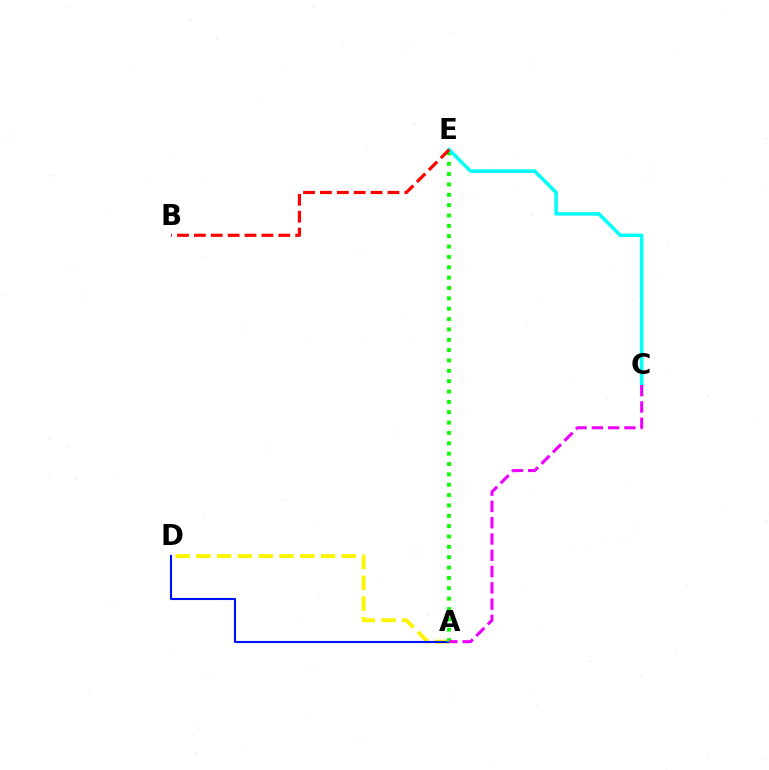{('A', 'D'): [{'color': '#fcf500', 'line_style': 'dashed', 'thickness': 2.82}, {'color': '#0010ff', 'line_style': 'solid', 'thickness': 1.52}], ('A', 'E'): [{'color': '#08ff00', 'line_style': 'dotted', 'thickness': 2.81}], ('C', 'E'): [{'color': '#00fff6', 'line_style': 'solid', 'thickness': 2.53}], ('A', 'C'): [{'color': '#ee00ff', 'line_style': 'dashed', 'thickness': 2.21}], ('B', 'E'): [{'color': '#ff0000', 'line_style': 'dashed', 'thickness': 2.29}]}